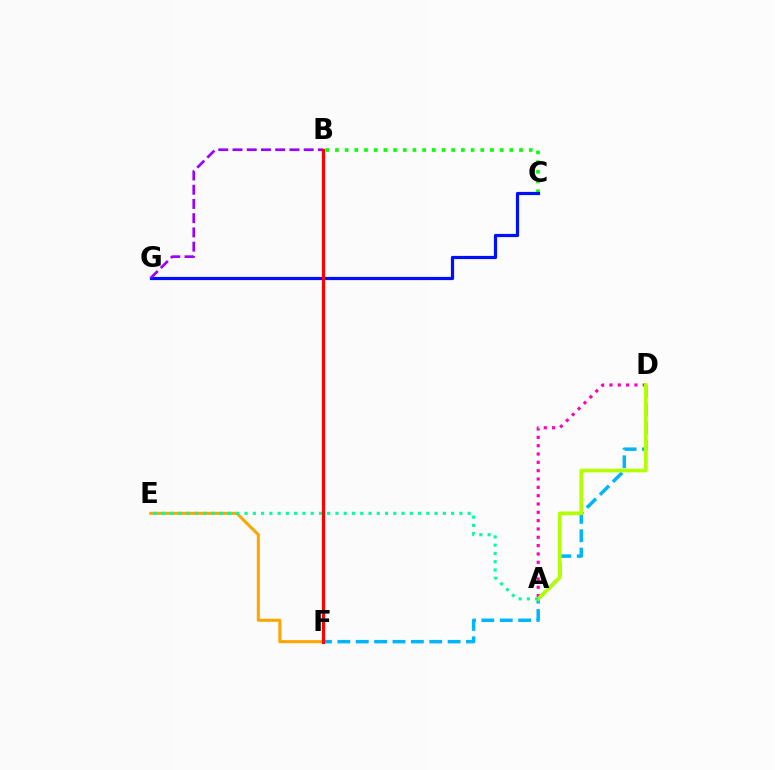{('B', 'C'): [{'color': '#08ff00', 'line_style': 'dotted', 'thickness': 2.63}], ('C', 'G'): [{'color': '#0010ff', 'line_style': 'solid', 'thickness': 2.3}], ('B', 'G'): [{'color': '#9b00ff', 'line_style': 'dashed', 'thickness': 1.93}], ('A', 'D'): [{'color': '#ff00bd', 'line_style': 'dotted', 'thickness': 2.26}, {'color': '#b3ff00', 'line_style': 'solid', 'thickness': 2.64}], ('D', 'F'): [{'color': '#00b5ff', 'line_style': 'dashed', 'thickness': 2.5}], ('E', 'F'): [{'color': '#ffa500', 'line_style': 'solid', 'thickness': 2.21}], ('A', 'E'): [{'color': '#00ff9d', 'line_style': 'dotted', 'thickness': 2.24}], ('B', 'F'): [{'color': '#ff0000', 'line_style': 'solid', 'thickness': 2.29}]}